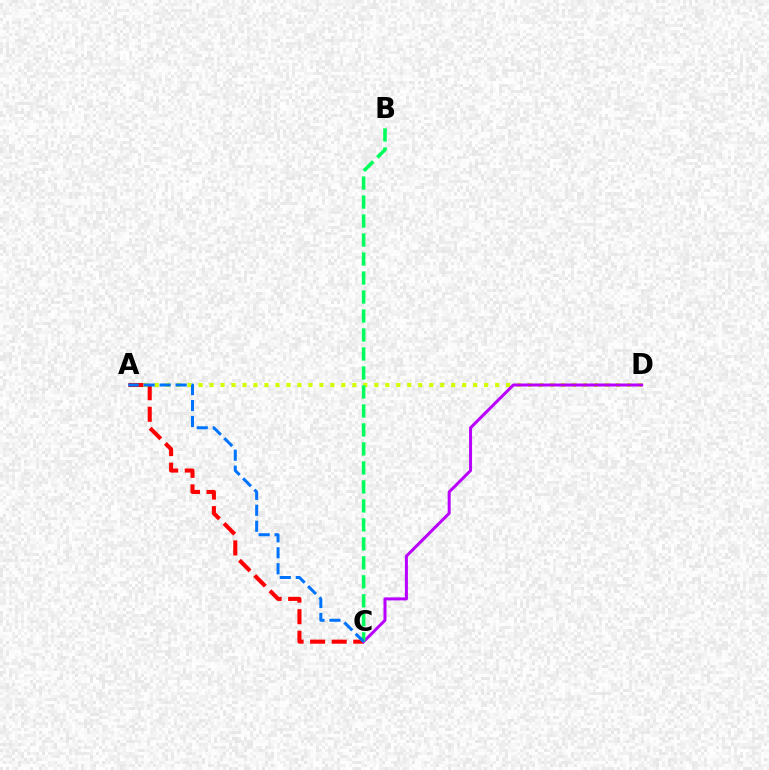{('A', 'D'): [{'color': '#d1ff00', 'line_style': 'dotted', 'thickness': 2.98}], ('A', 'C'): [{'color': '#ff0000', 'line_style': 'dashed', 'thickness': 2.93}, {'color': '#0074ff', 'line_style': 'dashed', 'thickness': 2.17}], ('C', 'D'): [{'color': '#b900ff', 'line_style': 'solid', 'thickness': 2.16}], ('B', 'C'): [{'color': '#00ff5c', 'line_style': 'dashed', 'thickness': 2.58}]}